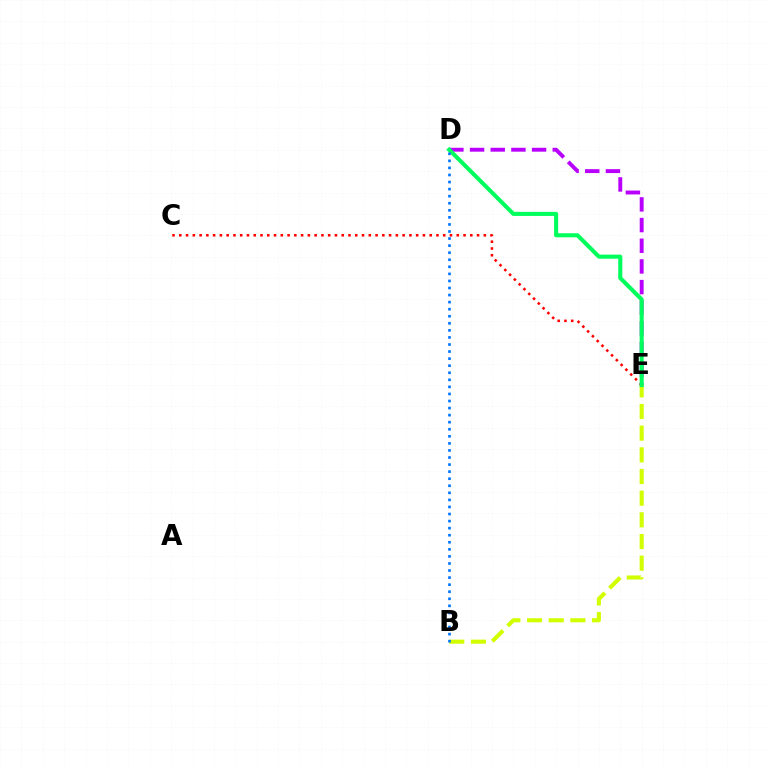{('C', 'E'): [{'color': '#ff0000', 'line_style': 'dotted', 'thickness': 1.84}], ('B', 'E'): [{'color': '#d1ff00', 'line_style': 'dashed', 'thickness': 2.94}], ('D', 'E'): [{'color': '#b900ff', 'line_style': 'dashed', 'thickness': 2.81}, {'color': '#00ff5c', 'line_style': 'solid', 'thickness': 2.94}], ('B', 'D'): [{'color': '#0074ff', 'line_style': 'dotted', 'thickness': 1.92}]}